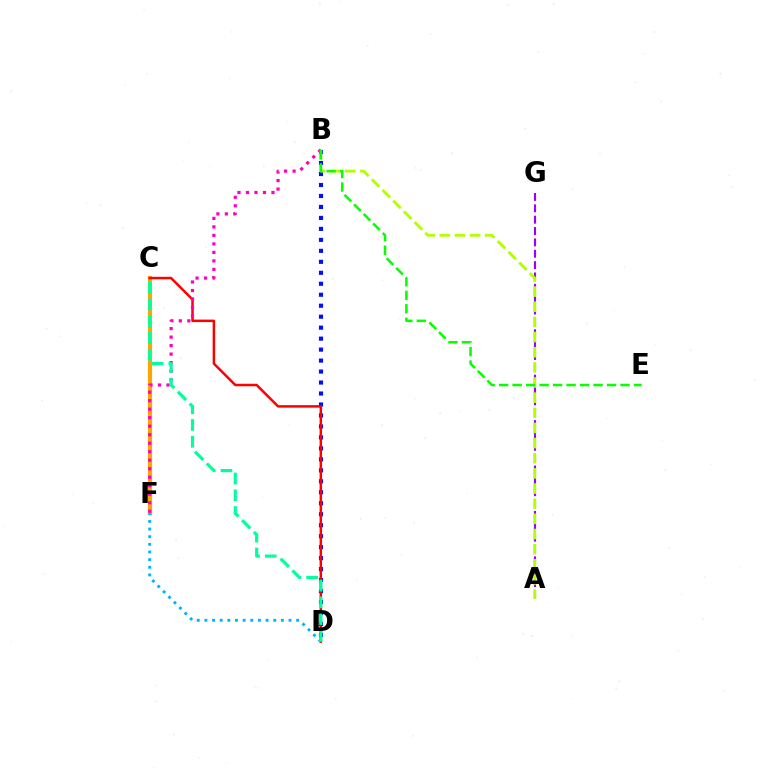{('B', 'D'): [{'color': '#0010ff', 'line_style': 'dotted', 'thickness': 2.98}], ('C', 'F'): [{'color': '#ffa500', 'line_style': 'solid', 'thickness': 2.99}], ('C', 'D'): [{'color': '#ff0000', 'line_style': 'solid', 'thickness': 1.8}, {'color': '#00ff9d', 'line_style': 'dashed', 'thickness': 2.28}], ('D', 'F'): [{'color': '#00b5ff', 'line_style': 'dotted', 'thickness': 2.08}], ('A', 'G'): [{'color': '#9b00ff', 'line_style': 'dashed', 'thickness': 1.54}], ('A', 'B'): [{'color': '#b3ff00', 'line_style': 'dashed', 'thickness': 2.06}], ('B', 'F'): [{'color': '#ff00bd', 'line_style': 'dotted', 'thickness': 2.31}], ('B', 'E'): [{'color': '#08ff00', 'line_style': 'dashed', 'thickness': 1.83}]}